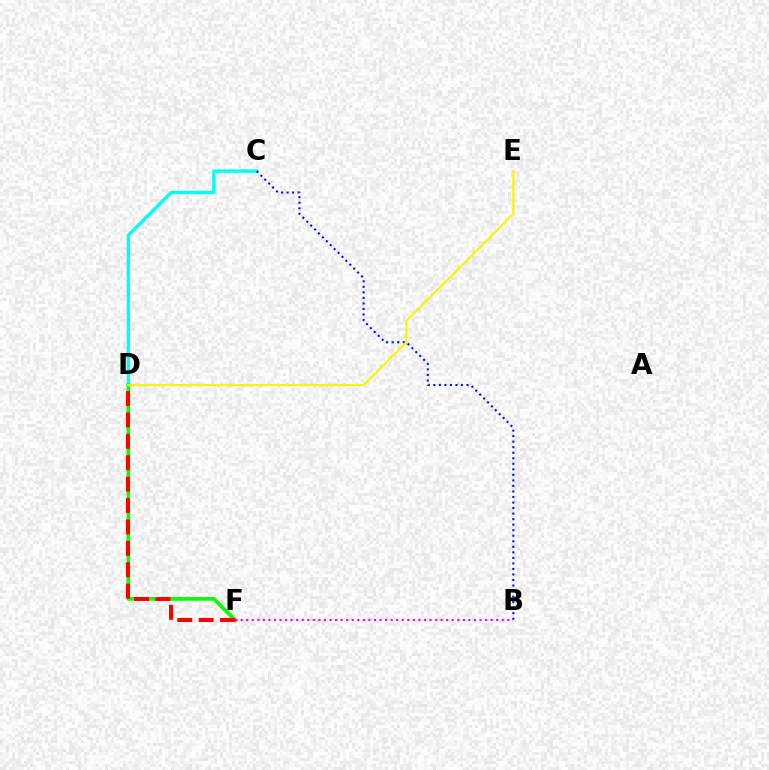{('C', 'D'): [{'color': '#00fff6', 'line_style': 'solid', 'thickness': 2.42}], ('D', 'F'): [{'color': '#08ff00', 'line_style': 'solid', 'thickness': 2.66}, {'color': '#ff0000', 'line_style': 'dashed', 'thickness': 2.91}], ('B', 'F'): [{'color': '#ee00ff', 'line_style': 'dotted', 'thickness': 1.51}], ('B', 'C'): [{'color': '#0010ff', 'line_style': 'dotted', 'thickness': 1.5}], ('D', 'E'): [{'color': '#fcf500', 'line_style': 'solid', 'thickness': 1.58}]}